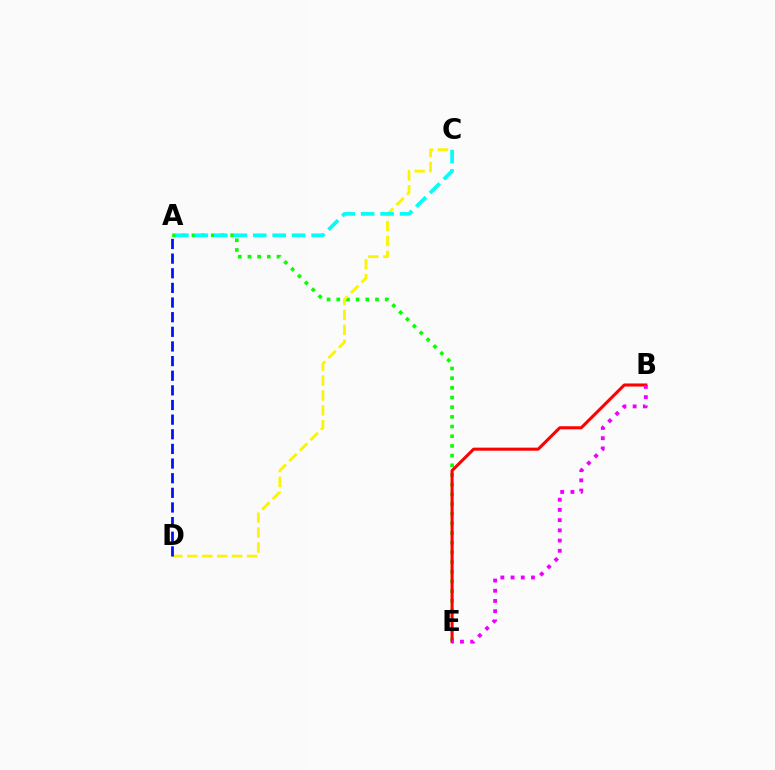{('A', 'E'): [{'color': '#08ff00', 'line_style': 'dotted', 'thickness': 2.63}], ('C', 'D'): [{'color': '#fcf500', 'line_style': 'dashed', 'thickness': 2.03}], ('B', 'E'): [{'color': '#ff0000', 'line_style': 'solid', 'thickness': 2.2}, {'color': '#ee00ff', 'line_style': 'dotted', 'thickness': 2.78}], ('A', 'D'): [{'color': '#0010ff', 'line_style': 'dashed', 'thickness': 1.99}], ('A', 'C'): [{'color': '#00fff6', 'line_style': 'dashed', 'thickness': 2.64}]}